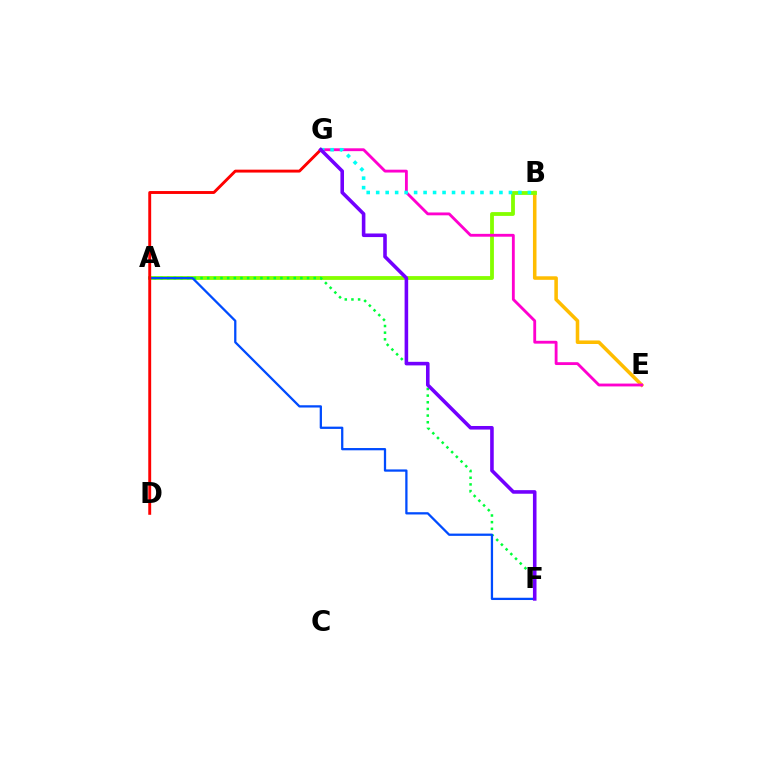{('B', 'E'): [{'color': '#ffbd00', 'line_style': 'solid', 'thickness': 2.55}], ('A', 'B'): [{'color': '#84ff00', 'line_style': 'solid', 'thickness': 2.74}], ('E', 'G'): [{'color': '#ff00cf', 'line_style': 'solid', 'thickness': 2.05}], ('A', 'F'): [{'color': '#00ff39', 'line_style': 'dotted', 'thickness': 1.81}, {'color': '#004bff', 'line_style': 'solid', 'thickness': 1.64}], ('B', 'G'): [{'color': '#00fff6', 'line_style': 'dotted', 'thickness': 2.58}], ('D', 'G'): [{'color': '#ff0000', 'line_style': 'solid', 'thickness': 2.09}], ('F', 'G'): [{'color': '#7200ff', 'line_style': 'solid', 'thickness': 2.58}]}